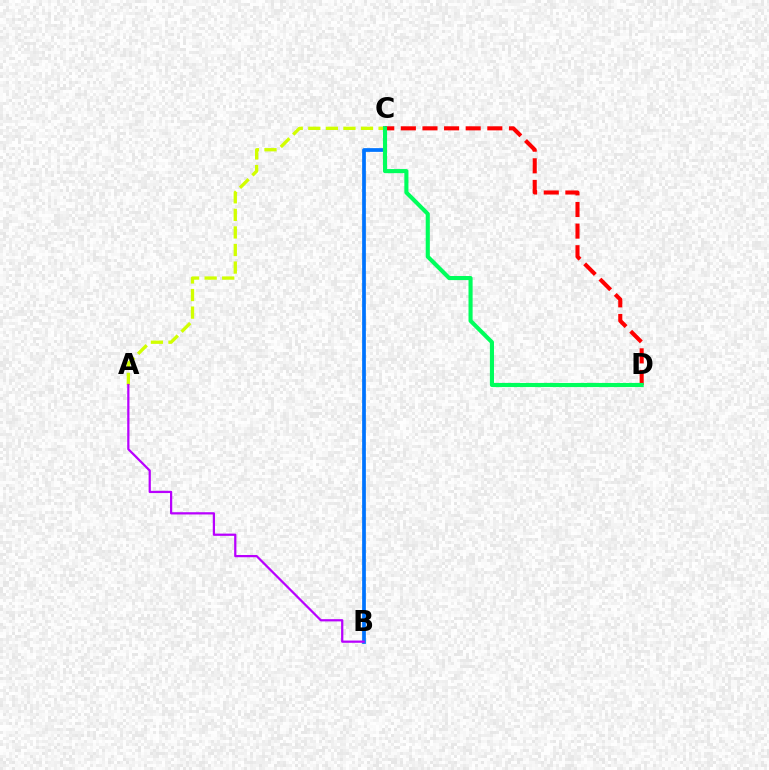{('B', 'C'): [{'color': '#0074ff', 'line_style': 'solid', 'thickness': 2.69}], ('C', 'D'): [{'color': '#ff0000', 'line_style': 'dashed', 'thickness': 2.94}, {'color': '#00ff5c', 'line_style': 'solid', 'thickness': 2.95}], ('A', 'C'): [{'color': '#d1ff00', 'line_style': 'dashed', 'thickness': 2.39}], ('A', 'B'): [{'color': '#b900ff', 'line_style': 'solid', 'thickness': 1.61}]}